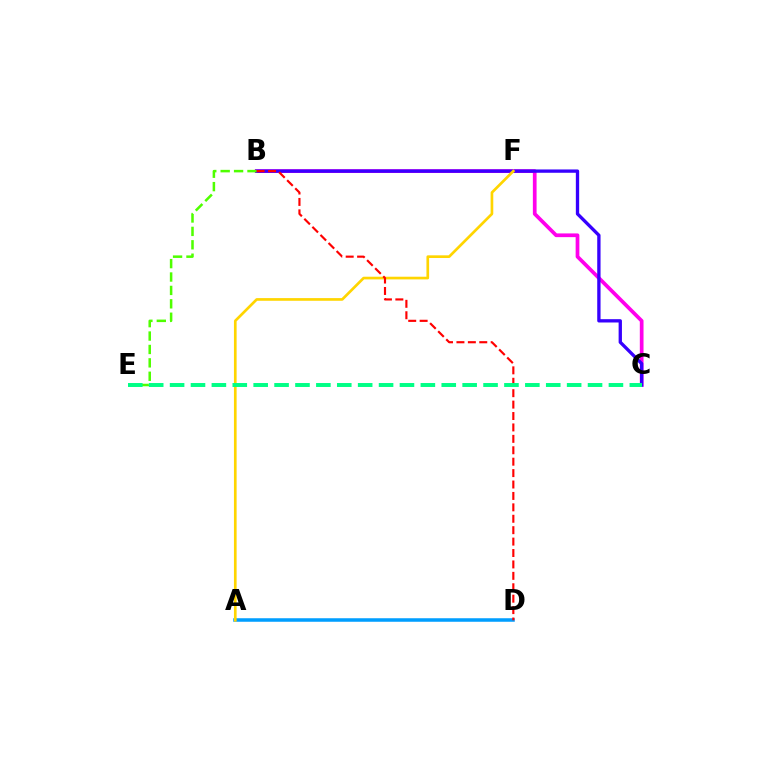{('B', 'C'): [{'color': '#ff00ed', 'line_style': 'solid', 'thickness': 2.68}, {'color': '#3700ff', 'line_style': 'solid', 'thickness': 2.39}], ('A', 'D'): [{'color': '#009eff', 'line_style': 'solid', 'thickness': 2.54}], ('A', 'F'): [{'color': '#ffd500', 'line_style': 'solid', 'thickness': 1.93}], ('B', 'E'): [{'color': '#4fff00', 'line_style': 'dashed', 'thickness': 1.82}], ('B', 'D'): [{'color': '#ff0000', 'line_style': 'dashed', 'thickness': 1.55}], ('C', 'E'): [{'color': '#00ff86', 'line_style': 'dashed', 'thickness': 2.84}]}